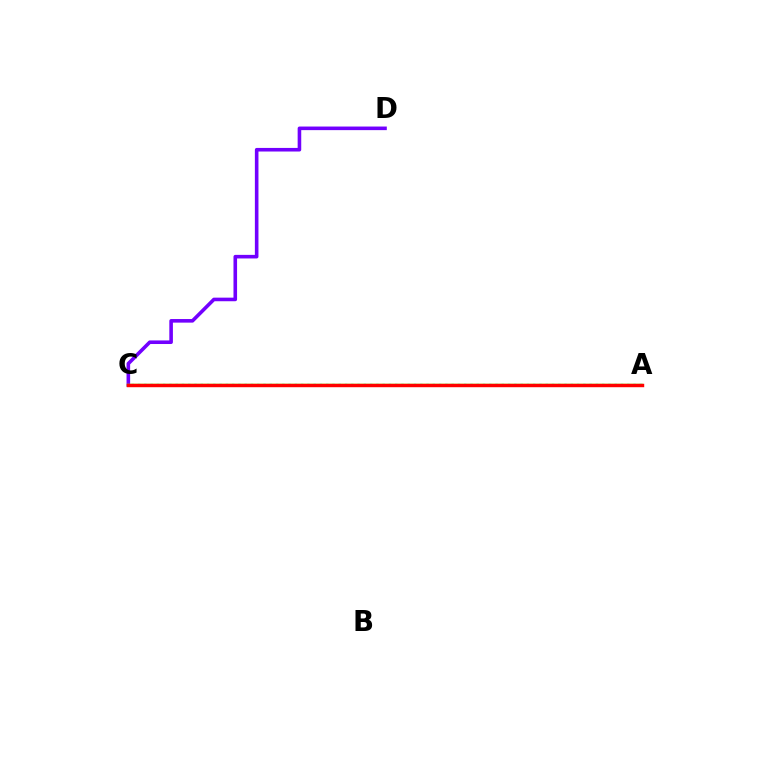{('C', 'D'): [{'color': '#7200ff', 'line_style': 'solid', 'thickness': 2.59}], ('A', 'C'): [{'color': '#00fff6', 'line_style': 'dotted', 'thickness': 1.7}, {'color': '#84ff00', 'line_style': 'solid', 'thickness': 1.77}, {'color': '#ff0000', 'line_style': 'solid', 'thickness': 2.47}]}